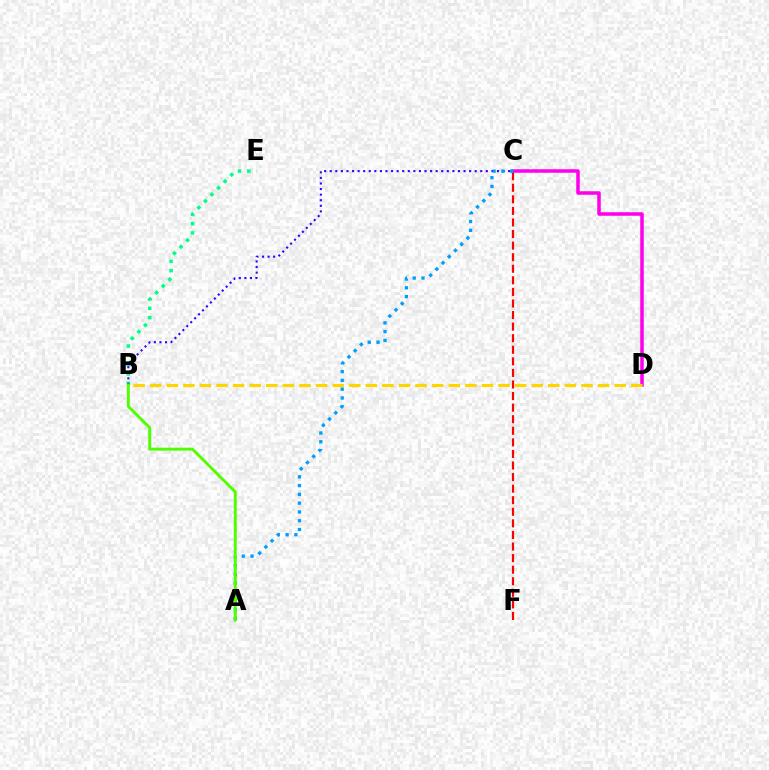{('B', 'E'): [{'color': '#00ff86', 'line_style': 'dotted', 'thickness': 2.53}], ('B', 'C'): [{'color': '#3700ff', 'line_style': 'dotted', 'thickness': 1.51}], ('C', 'D'): [{'color': '#ff00ed', 'line_style': 'solid', 'thickness': 2.54}], ('C', 'F'): [{'color': '#ff0000', 'line_style': 'dashed', 'thickness': 1.57}], ('A', 'C'): [{'color': '#009eff', 'line_style': 'dotted', 'thickness': 2.39}], ('A', 'B'): [{'color': '#4fff00', 'line_style': 'solid', 'thickness': 2.11}], ('B', 'D'): [{'color': '#ffd500', 'line_style': 'dashed', 'thickness': 2.25}]}